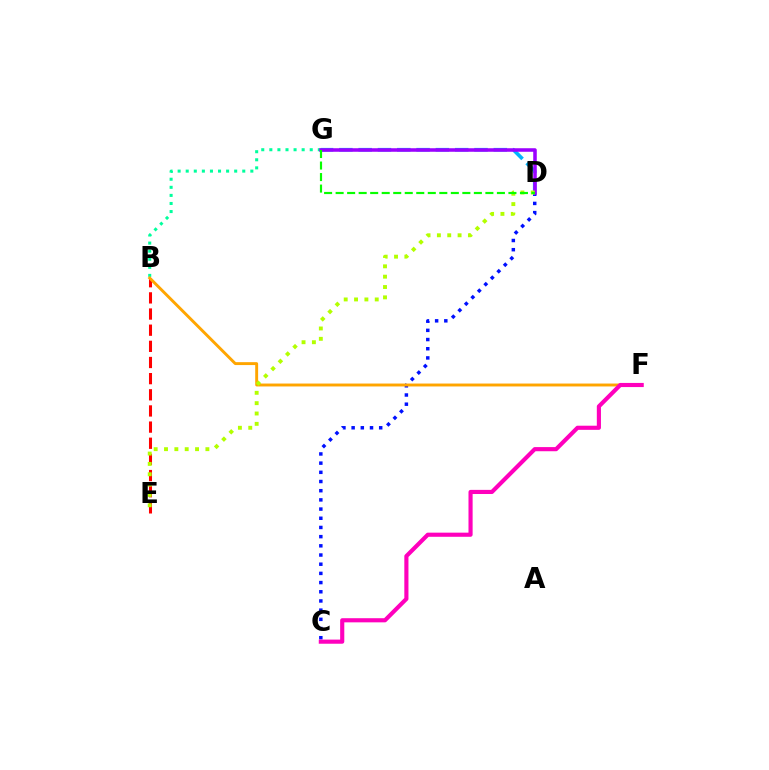{('B', 'G'): [{'color': '#00ff9d', 'line_style': 'dotted', 'thickness': 2.19}], ('B', 'E'): [{'color': '#ff0000', 'line_style': 'dashed', 'thickness': 2.19}], ('C', 'D'): [{'color': '#0010ff', 'line_style': 'dotted', 'thickness': 2.5}], ('D', 'G'): [{'color': '#00b5ff', 'line_style': 'dashed', 'thickness': 2.62}, {'color': '#9b00ff', 'line_style': 'solid', 'thickness': 2.55}, {'color': '#08ff00', 'line_style': 'dashed', 'thickness': 1.57}], ('B', 'F'): [{'color': '#ffa500', 'line_style': 'solid', 'thickness': 2.1}], ('C', 'F'): [{'color': '#ff00bd', 'line_style': 'solid', 'thickness': 2.98}], ('D', 'E'): [{'color': '#b3ff00', 'line_style': 'dotted', 'thickness': 2.81}]}